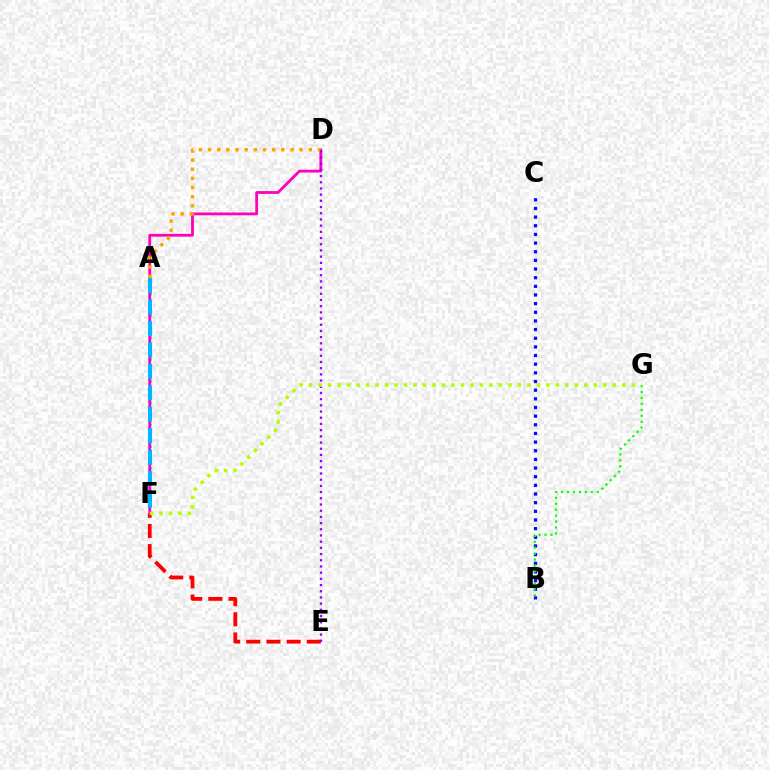{('E', 'F'): [{'color': '#ff0000', 'line_style': 'dashed', 'thickness': 2.74}], ('B', 'C'): [{'color': '#0010ff', 'line_style': 'dotted', 'thickness': 2.35}], ('A', 'F'): [{'color': '#00ff9d', 'line_style': 'dotted', 'thickness': 1.97}, {'color': '#00b5ff', 'line_style': 'dashed', 'thickness': 2.92}], ('D', 'F'): [{'color': '#ff00bd', 'line_style': 'solid', 'thickness': 2.02}], ('A', 'D'): [{'color': '#ffa500', 'line_style': 'dotted', 'thickness': 2.49}], ('B', 'G'): [{'color': '#08ff00', 'line_style': 'dotted', 'thickness': 1.61}], ('D', 'E'): [{'color': '#9b00ff', 'line_style': 'dotted', 'thickness': 1.68}], ('F', 'G'): [{'color': '#b3ff00', 'line_style': 'dotted', 'thickness': 2.58}]}